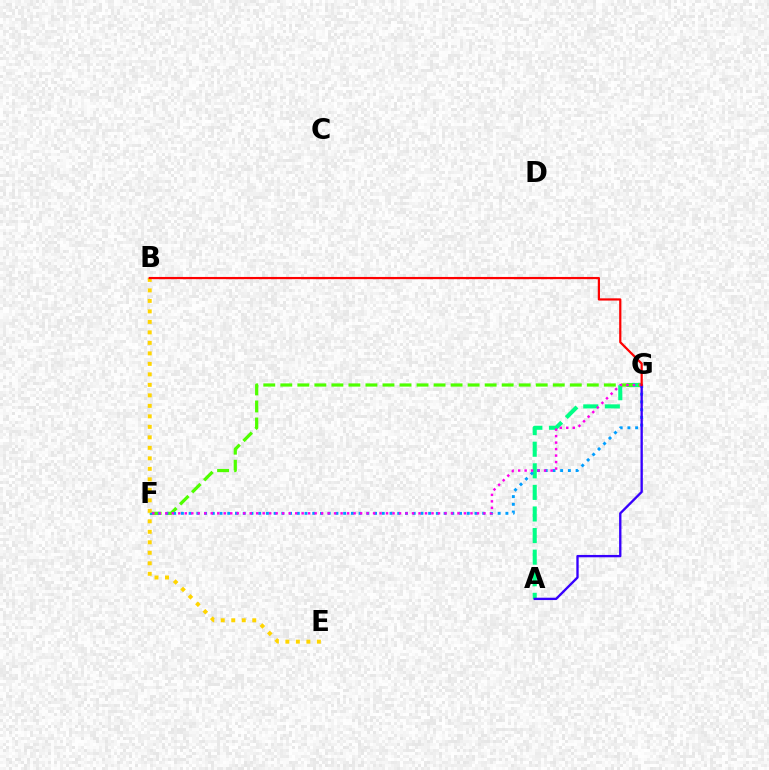{('A', 'G'): [{'color': '#00ff86', 'line_style': 'dashed', 'thickness': 2.93}, {'color': '#3700ff', 'line_style': 'solid', 'thickness': 1.69}], ('F', 'G'): [{'color': '#4fff00', 'line_style': 'dashed', 'thickness': 2.31}, {'color': '#009eff', 'line_style': 'dotted', 'thickness': 2.1}, {'color': '#ff00ed', 'line_style': 'dotted', 'thickness': 1.76}], ('B', 'E'): [{'color': '#ffd500', 'line_style': 'dotted', 'thickness': 2.85}], ('B', 'G'): [{'color': '#ff0000', 'line_style': 'solid', 'thickness': 1.59}]}